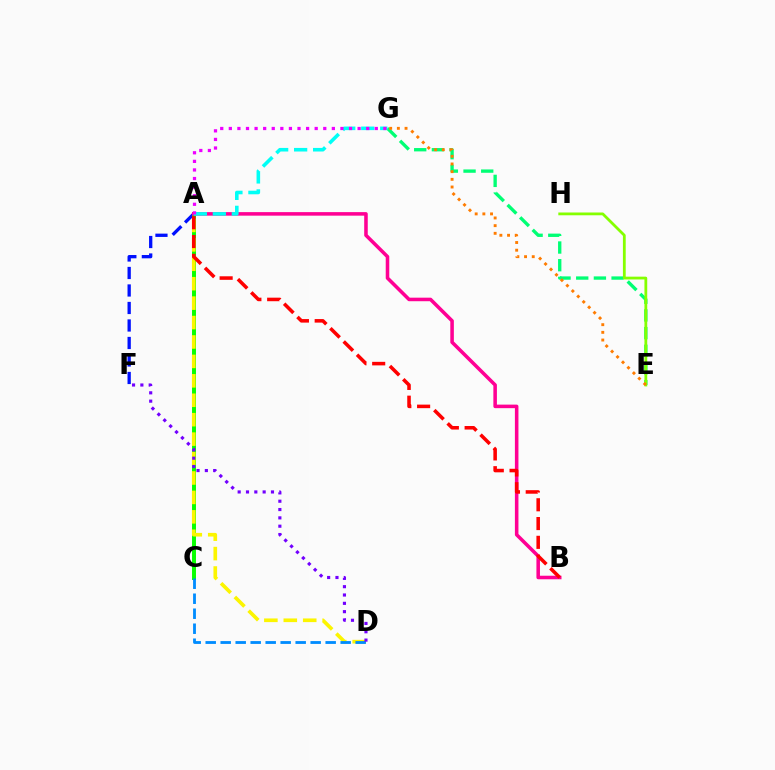{('A', 'F'): [{'color': '#0010ff', 'line_style': 'dashed', 'thickness': 2.38}], ('E', 'G'): [{'color': '#00ff74', 'line_style': 'dashed', 'thickness': 2.4}, {'color': '#ff7c00', 'line_style': 'dotted', 'thickness': 2.09}], ('A', 'C'): [{'color': '#08ff00', 'line_style': 'solid', 'thickness': 2.84}], ('A', 'D'): [{'color': '#fcf500', 'line_style': 'dashed', 'thickness': 2.64}], ('C', 'D'): [{'color': '#008cff', 'line_style': 'dashed', 'thickness': 2.04}], ('D', 'F'): [{'color': '#7200ff', 'line_style': 'dotted', 'thickness': 2.26}], ('A', 'B'): [{'color': '#ff0094', 'line_style': 'solid', 'thickness': 2.55}, {'color': '#ff0000', 'line_style': 'dashed', 'thickness': 2.55}], ('A', 'G'): [{'color': '#00fff6', 'line_style': 'dashed', 'thickness': 2.58}, {'color': '#ee00ff', 'line_style': 'dotted', 'thickness': 2.33}], ('E', 'H'): [{'color': '#84ff00', 'line_style': 'solid', 'thickness': 2.01}]}